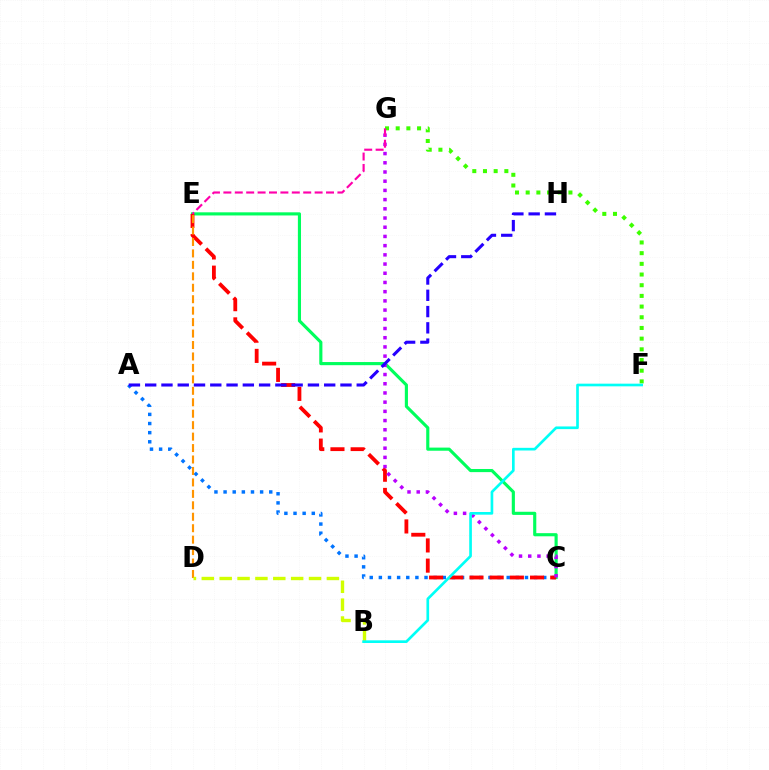{('A', 'C'): [{'color': '#0074ff', 'line_style': 'dotted', 'thickness': 2.48}], ('C', 'E'): [{'color': '#00ff5c', 'line_style': 'solid', 'thickness': 2.26}, {'color': '#ff0000', 'line_style': 'dashed', 'thickness': 2.74}], ('C', 'G'): [{'color': '#b900ff', 'line_style': 'dotted', 'thickness': 2.5}], ('A', 'H'): [{'color': '#2500ff', 'line_style': 'dashed', 'thickness': 2.21}], ('F', 'G'): [{'color': '#3dff00', 'line_style': 'dotted', 'thickness': 2.9}], ('D', 'E'): [{'color': '#ff9400', 'line_style': 'dashed', 'thickness': 1.56}], ('E', 'G'): [{'color': '#ff00ac', 'line_style': 'dashed', 'thickness': 1.55}], ('B', 'D'): [{'color': '#d1ff00', 'line_style': 'dashed', 'thickness': 2.43}], ('B', 'F'): [{'color': '#00fff6', 'line_style': 'solid', 'thickness': 1.92}]}